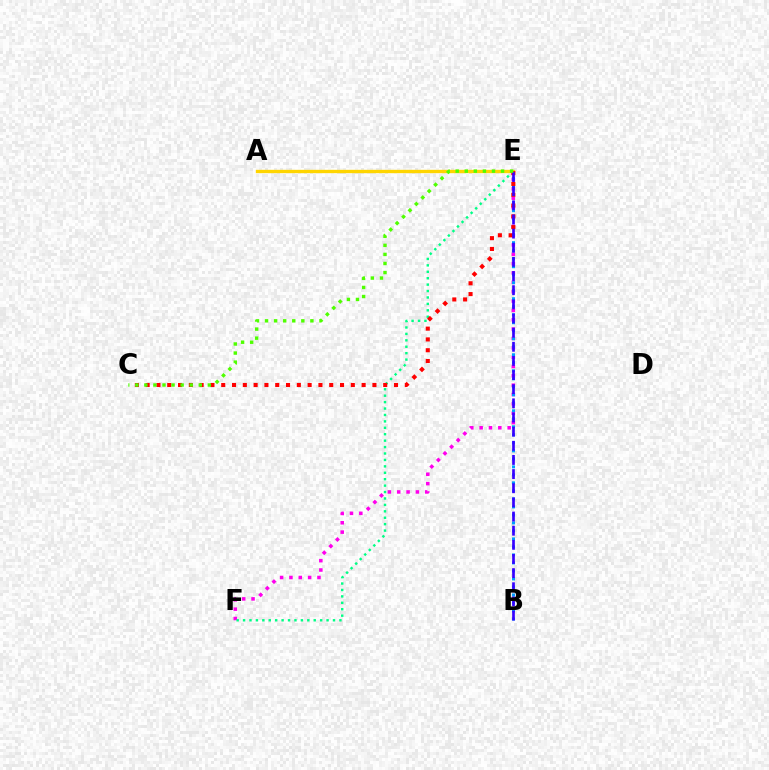{('A', 'E'): [{'color': '#ffd500', 'line_style': 'solid', 'thickness': 2.42}], ('E', 'F'): [{'color': '#ff00ed', 'line_style': 'dotted', 'thickness': 2.54}, {'color': '#00ff86', 'line_style': 'dotted', 'thickness': 1.75}], ('B', 'E'): [{'color': '#009eff', 'line_style': 'dotted', 'thickness': 2.18}, {'color': '#3700ff', 'line_style': 'dashed', 'thickness': 1.92}], ('C', 'E'): [{'color': '#ff0000', 'line_style': 'dotted', 'thickness': 2.93}, {'color': '#4fff00', 'line_style': 'dotted', 'thickness': 2.46}]}